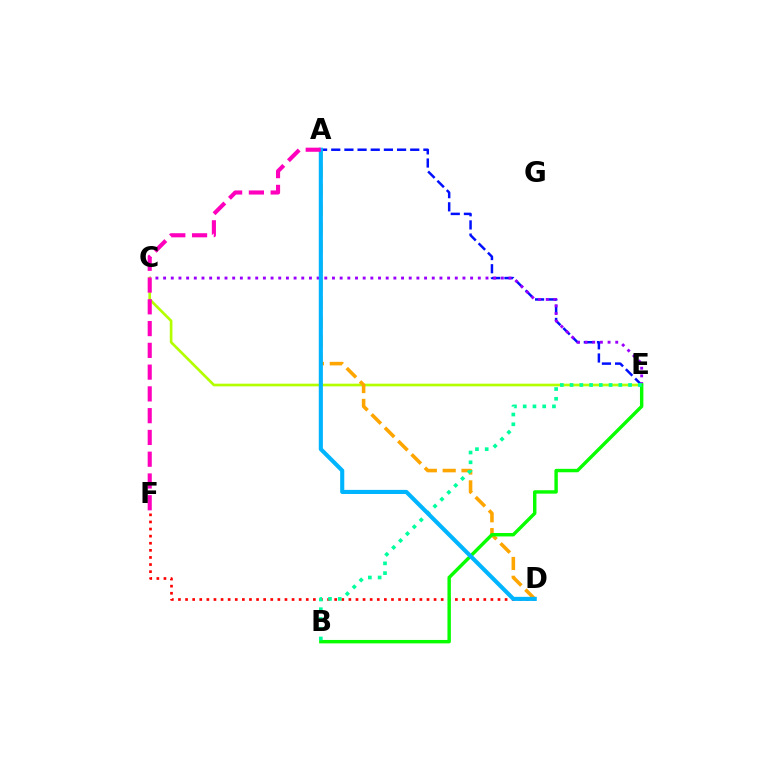{('A', 'E'): [{'color': '#0010ff', 'line_style': 'dashed', 'thickness': 1.79}], ('C', 'E'): [{'color': '#9b00ff', 'line_style': 'dotted', 'thickness': 2.09}, {'color': '#b3ff00', 'line_style': 'solid', 'thickness': 1.91}], ('A', 'D'): [{'color': '#ffa500', 'line_style': 'dashed', 'thickness': 2.56}, {'color': '#00b5ff', 'line_style': 'solid', 'thickness': 2.96}], ('D', 'F'): [{'color': '#ff0000', 'line_style': 'dotted', 'thickness': 1.93}], ('B', 'E'): [{'color': '#08ff00', 'line_style': 'solid', 'thickness': 2.46}, {'color': '#00ff9d', 'line_style': 'dotted', 'thickness': 2.65}], ('A', 'F'): [{'color': '#ff00bd', 'line_style': 'dashed', 'thickness': 2.96}]}